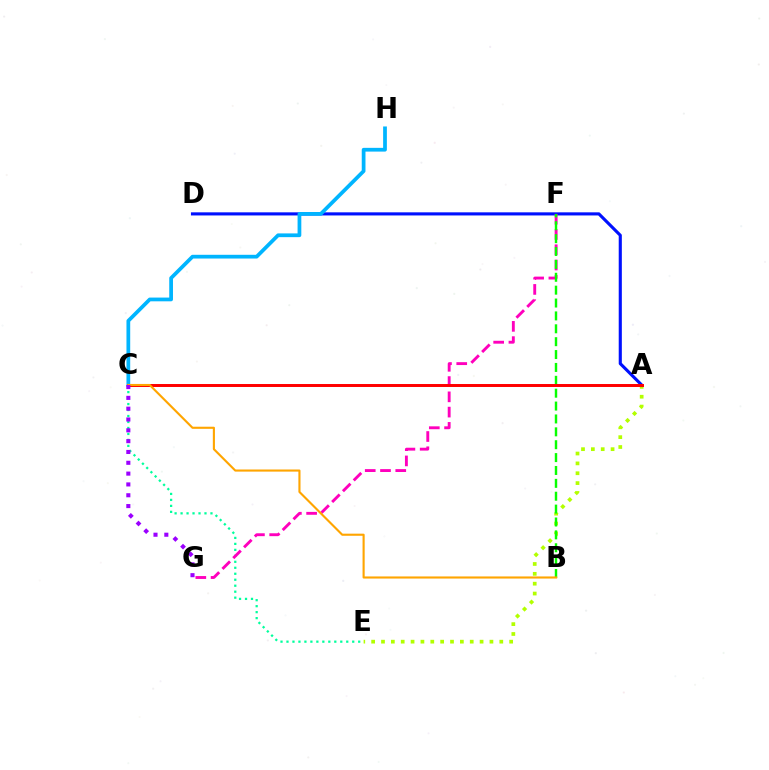{('A', 'D'): [{'color': '#0010ff', 'line_style': 'solid', 'thickness': 2.24}], ('A', 'E'): [{'color': '#b3ff00', 'line_style': 'dotted', 'thickness': 2.68}], ('C', 'E'): [{'color': '#00ff9d', 'line_style': 'dotted', 'thickness': 1.62}], ('C', 'H'): [{'color': '#00b5ff', 'line_style': 'solid', 'thickness': 2.69}], ('F', 'G'): [{'color': '#ff00bd', 'line_style': 'dashed', 'thickness': 2.07}], ('B', 'F'): [{'color': '#08ff00', 'line_style': 'dashed', 'thickness': 1.75}], ('A', 'C'): [{'color': '#ff0000', 'line_style': 'solid', 'thickness': 2.14}], ('B', 'C'): [{'color': '#ffa500', 'line_style': 'solid', 'thickness': 1.53}], ('C', 'G'): [{'color': '#9b00ff', 'line_style': 'dotted', 'thickness': 2.94}]}